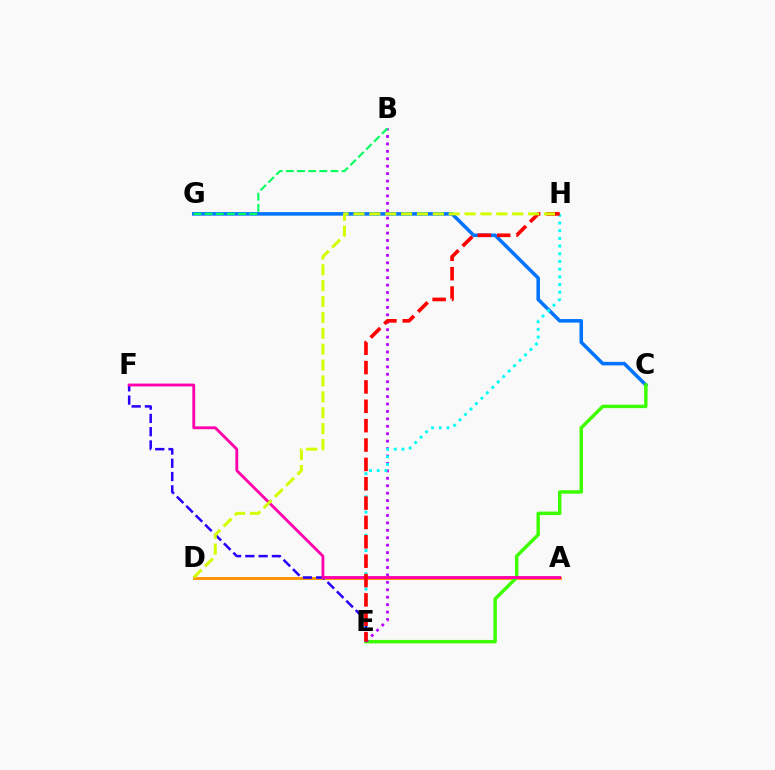{('C', 'G'): [{'color': '#0074ff', 'line_style': 'solid', 'thickness': 2.55}], ('A', 'D'): [{'color': '#ff9400', 'line_style': 'solid', 'thickness': 2.09}], ('C', 'E'): [{'color': '#3dff00', 'line_style': 'solid', 'thickness': 2.49}], ('B', 'E'): [{'color': '#b900ff', 'line_style': 'dotted', 'thickness': 2.02}], ('E', 'H'): [{'color': '#00fff6', 'line_style': 'dotted', 'thickness': 2.09}, {'color': '#ff0000', 'line_style': 'dashed', 'thickness': 2.63}], ('E', 'F'): [{'color': '#2500ff', 'line_style': 'dashed', 'thickness': 1.8}], ('A', 'F'): [{'color': '#ff00ac', 'line_style': 'solid', 'thickness': 2.05}], ('B', 'G'): [{'color': '#00ff5c', 'line_style': 'dashed', 'thickness': 1.51}], ('D', 'H'): [{'color': '#d1ff00', 'line_style': 'dashed', 'thickness': 2.16}]}